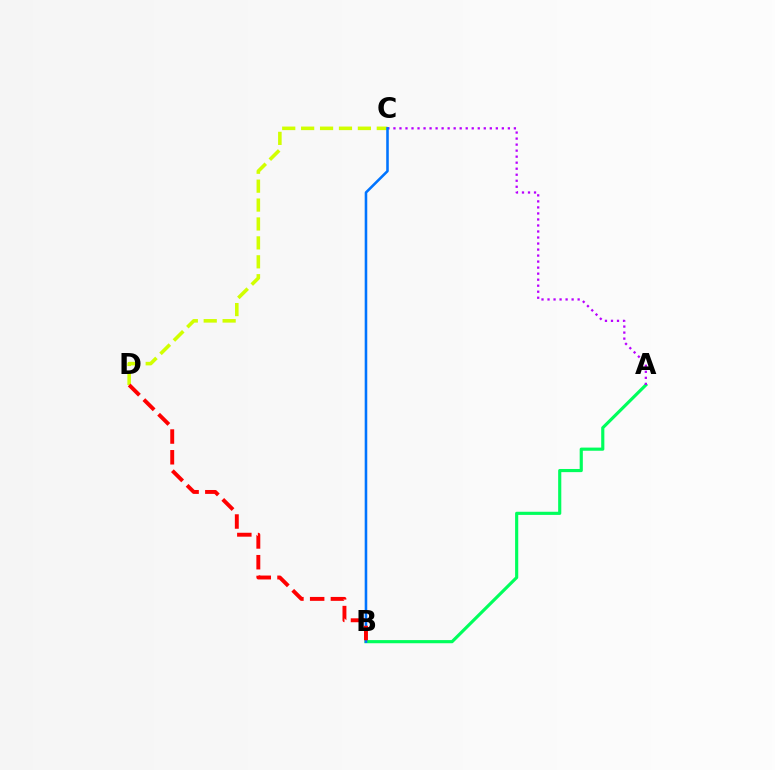{('C', 'D'): [{'color': '#d1ff00', 'line_style': 'dashed', 'thickness': 2.57}], ('A', 'B'): [{'color': '#00ff5c', 'line_style': 'solid', 'thickness': 2.27}], ('A', 'C'): [{'color': '#b900ff', 'line_style': 'dotted', 'thickness': 1.64}], ('B', 'C'): [{'color': '#0074ff', 'line_style': 'solid', 'thickness': 1.85}], ('B', 'D'): [{'color': '#ff0000', 'line_style': 'dashed', 'thickness': 2.82}]}